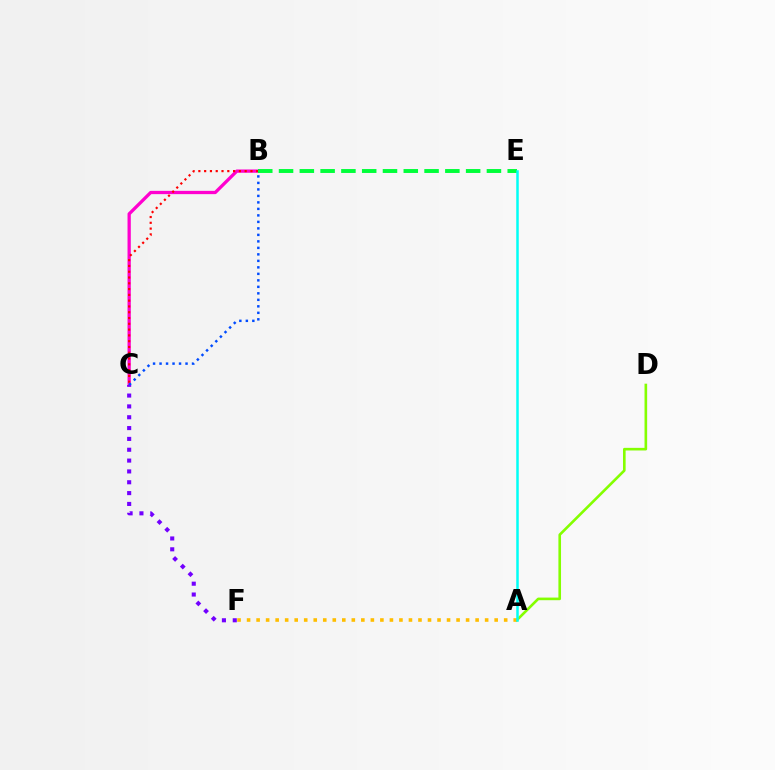{('B', 'C'): [{'color': '#ff00cf', 'line_style': 'solid', 'thickness': 2.36}, {'color': '#ff0000', 'line_style': 'dotted', 'thickness': 1.57}, {'color': '#004bff', 'line_style': 'dotted', 'thickness': 1.76}], ('A', 'D'): [{'color': '#84ff00', 'line_style': 'solid', 'thickness': 1.89}], ('C', 'F'): [{'color': '#7200ff', 'line_style': 'dotted', 'thickness': 2.94}], ('B', 'E'): [{'color': '#00ff39', 'line_style': 'dashed', 'thickness': 2.82}], ('A', 'F'): [{'color': '#ffbd00', 'line_style': 'dotted', 'thickness': 2.59}], ('A', 'E'): [{'color': '#00fff6', 'line_style': 'solid', 'thickness': 1.8}]}